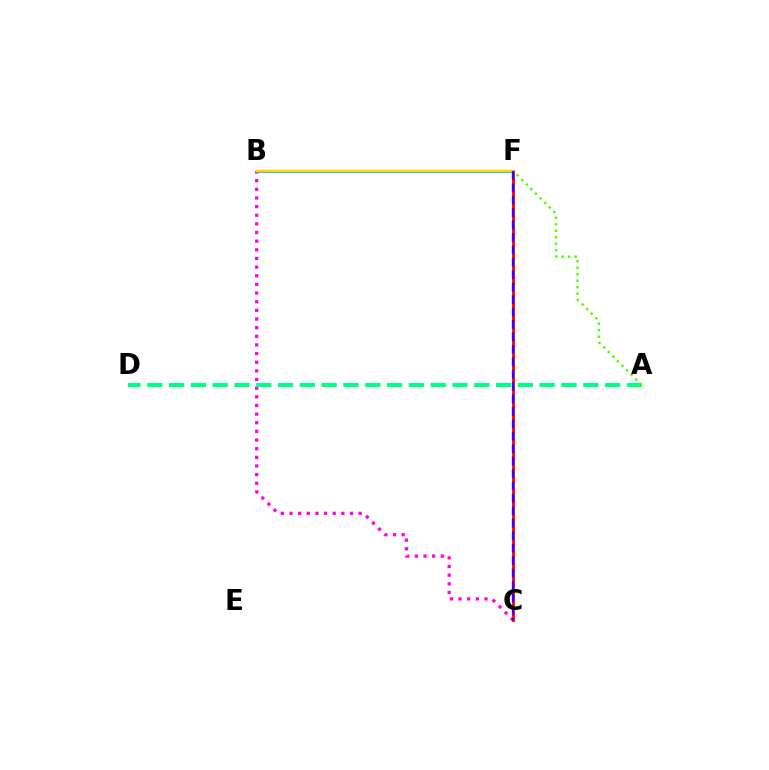{('B', 'C'): [{'color': '#ff00ed', 'line_style': 'dotted', 'thickness': 2.35}], ('B', 'F'): [{'color': '#009eff', 'line_style': 'solid', 'thickness': 1.93}, {'color': '#ffd500', 'line_style': 'solid', 'thickness': 1.78}], ('A', 'D'): [{'color': '#00ff86', 'line_style': 'dashed', 'thickness': 2.96}], ('C', 'F'): [{'color': '#ff0000', 'line_style': 'solid', 'thickness': 2.04}, {'color': '#3700ff', 'line_style': 'dashed', 'thickness': 1.69}], ('A', 'F'): [{'color': '#4fff00', 'line_style': 'dotted', 'thickness': 1.76}]}